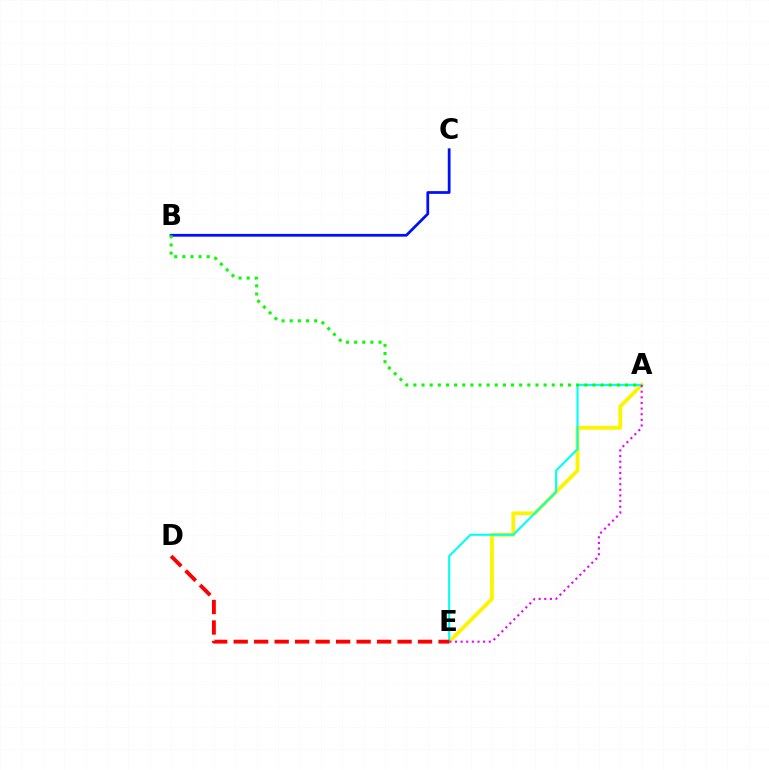{('B', 'C'): [{'color': '#0010ff', 'line_style': 'solid', 'thickness': 1.99}], ('A', 'E'): [{'color': '#fcf500', 'line_style': 'solid', 'thickness': 2.77}, {'color': '#00fff6', 'line_style': 'solid', 'thickness': 1.51}, {'color': '#ee00ff', 'line_style': 'dotted', 'thickness': 1.53}], ('A', 'B'): [{'color': '#08ff00', 'line_style': 'dotted', 'thickness': 2.21}], ('D', 'E'): [{'color': '#ff0000', 'line_style': 'dashed', 'thickness': 2.78}]}